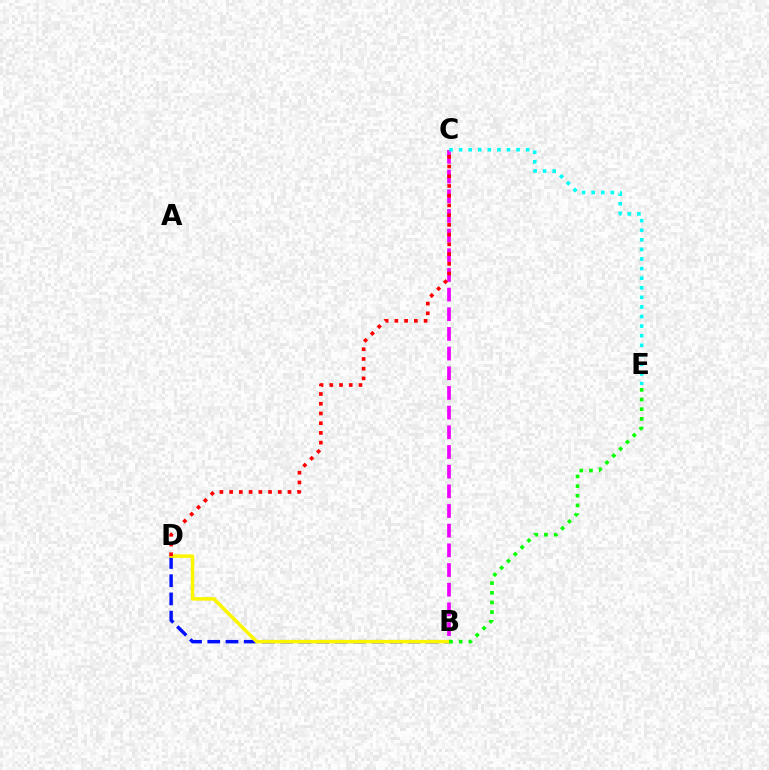{('B', 'D'): [{'color': '#0010ff', 'line_style': 'dashed', 'thickness': 2.48}, {'color': '#fcf500', 'line_style': 'solid', 'thickness': 2.53}], ('B', 'C'): [{'color': '#ee00ff', 'line_style': 'dashed', 'thickness': 2.67}], ('B', 'E'): [{'color': '#08ff00', 'line_style': 'dotted', 'thickness': 2.63}], ('C', 'D'): [{'color': '#ff0000', 'line_style': 'dotted', 'thickness': 2.64}], ('C', 'E'): [{'color': '#00fff6', 'line_style': 'dotted', 'thickness': 2.6}]}